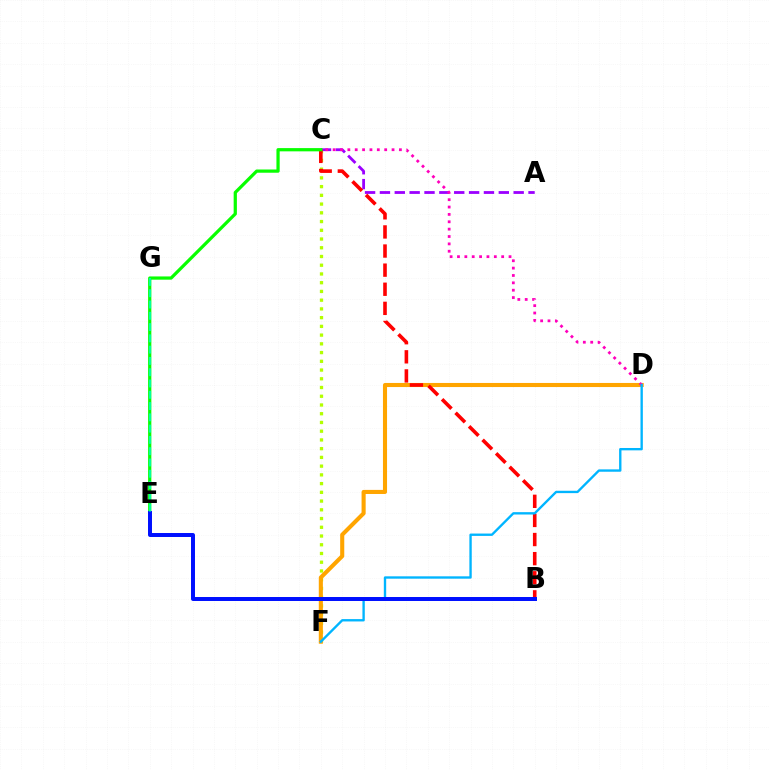{('C', 'F'): [{'color': '#b3ff00', 'line_style': 'dotted', 'thickness': 2.37}], ('D', 'F'): [{'color': '#ffa500', 'line_style': 'solid', 'thickness': 2.94}, {'color': '#00b5ff', 'line_style': 'solid', 'thickness': 1.7}], ('A', 'C'): [{'color': '#9b00ff', 'line_style': 'dashed', 'thickness': 2.02}], ('C', 'D'): [{'color': '#ff00bd', 'line_style': 'dotted', 'thickness': 2.0}], ('B', 'C'): [{'color': '#ff0000', 'line_style': 'dashed', 'thickness': 2.6}], ('C', 'E'): [{'color': '#08ff00', 'line_style': 'solid', 'thickness': 2.33}], ('B', 'E'): [{'color': '#0010ff', 'line_style': 'solid', 'thickness': 2.86}], ('E', 'G'): [{'color': '#00ff9d', 'line_style': 'dashed', 'thickness': 1.53}]}